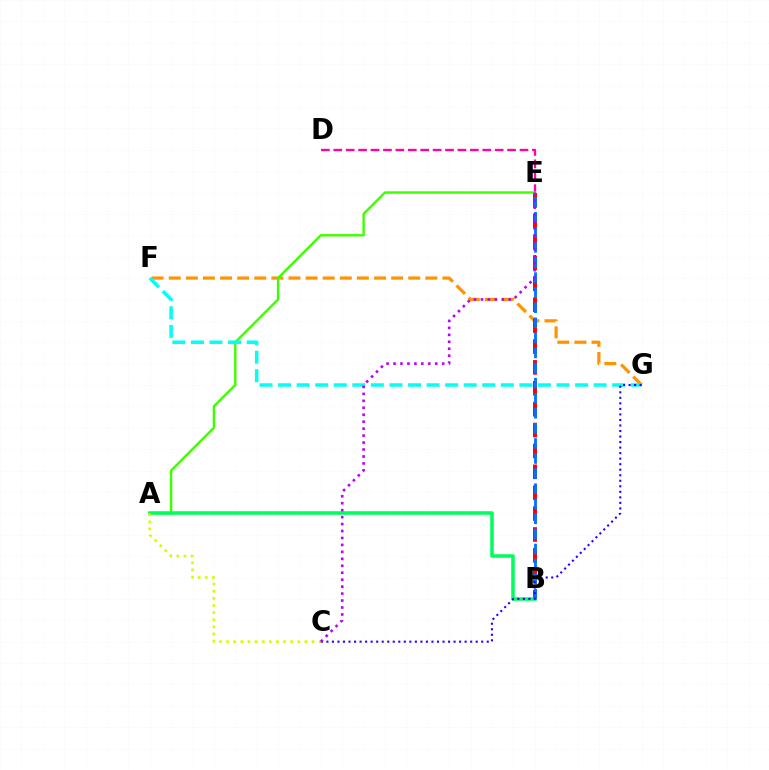{('F', 'G'): [{'color': '#ff9400', 'line_style': 'dashed', 'thickness': 2.32}, {'color': '#00fff6', 'line_style': 'dashed', 'thickness': 2.52}], ('D', 'E'): [{'color': '#ff00ac', 'line_style': 'dashed', 'thickness': 1.69}], ('B', 'E'): [{'color': '#ff0000', 'line_style': 'dashed', 'thickness': 2.84}, {'color': '#0074ff', 'line_style': 'dashed', 'thickness': 2.05}], ('A', 'E'): [{'color': '#3dff00', 'line_style': 'solid', 'thickness': 1.72}], ('A', 'B'): [{'color': '#00ff5c', 'line_style': 'solid', 'thickness': 2.54}], ('A', 'C'): [{'color': '#d1ff00', 'line_style': 'dotted', 'thickness': 1.93}], ('C', 'G'): [{'color': '#2500ff', 'line_style': 'dotted', 'thickness': 1.5}], ('C', 'E'): [{'color': '#b900ff', 'line_style': 'dotted', 'thickness': 1.89}]}